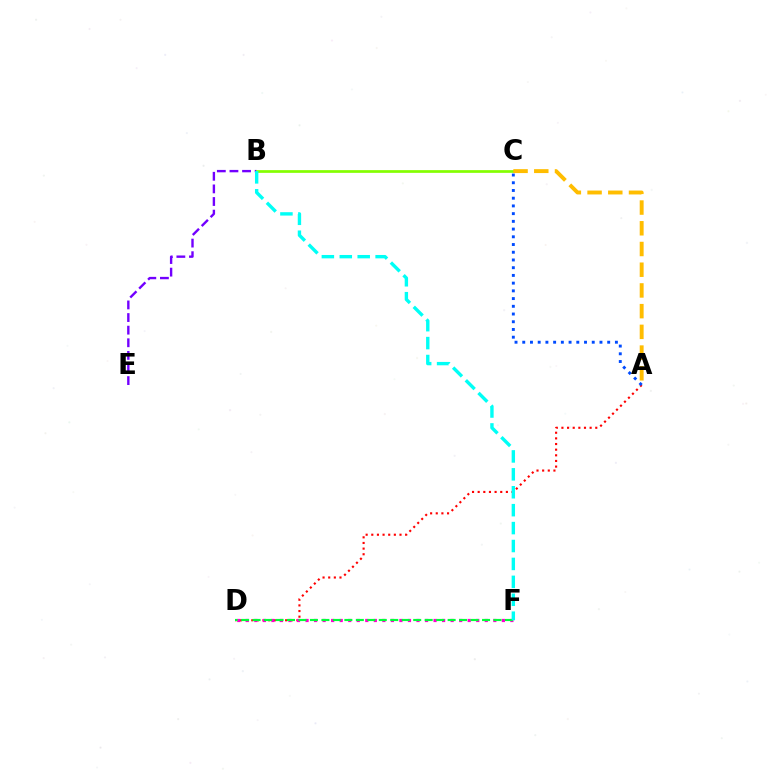{('A', 'D'): [{'color': '#ff0000', 'line_style': 'dotted', 'thickness': 1.53}], ('B', 'E'): [{'color': '#7200ff', 'line_style': 'dashed', 'thickness': 1.71}], ('D', 'F'): [{'color': '#ff00cf', 'line_style': 'dotted', 'thickness': 2.32}, {'color': '#00ff39', 'line_style': 'dashed', 'thickness': 1.56}], ('B', 'C'): [{'color': '#84ff00', 'line_style': 'solid', 'thickness': 1.95}], ('A', 'C'): [{'color': '#004bff', 'line_style': 'dotted', 'thickness': 2.1}, {'color': '#ffbd00', 'line_style': 'dashed', 'thickness': 2.81}], ('B', 'F'): [{'color': '#00fff6', 'line_style': 'dashed', 'thickness': 2.43}]}